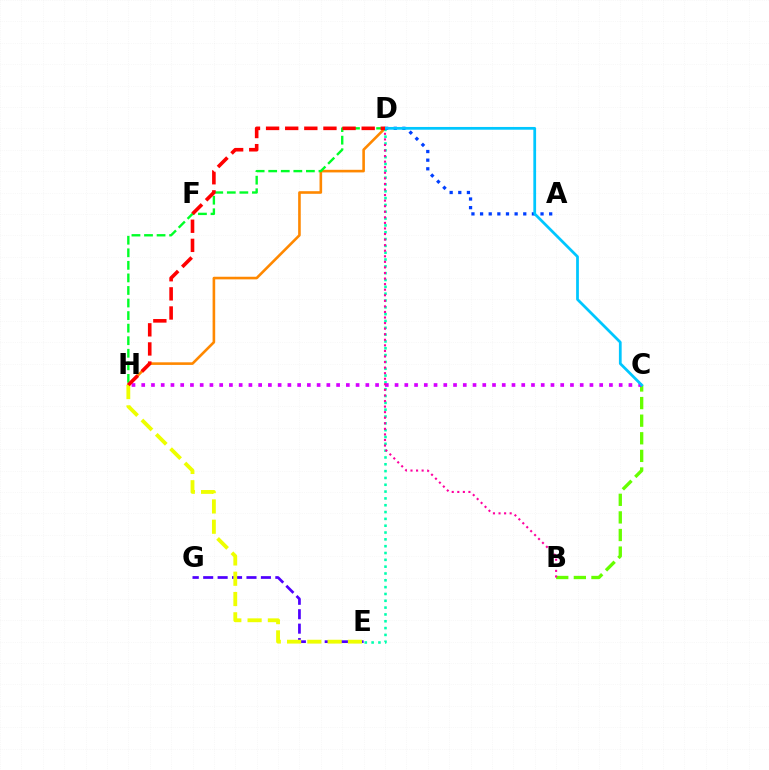{('D', 'H'): [{'color': '#ff8800', 'line_style': 'solid', 'thickness': 1.88}, {'color': '#00ff27', 'line_style': 'dashed', 'thickness': 1.71}, {'color': '#ff0000', 'line_style': 'dashed', 'thickness': 2.6}], ('E', 'G'): [{'color': '#4f00ff', 'line_style': 'dashed', 'thickness': 1.96}], ('E', 'H'): [{'color': '#eeff00', 'line_style': 'dashed', 'thickness': 2.76}], ('B', 'C'): [{'color': '#66ff00', 'line_style': 'dashed', 'thickness': 2.39}], ('D', 'E'): [{'color': '#00ffaf', 'line_style': 'dotted', 'thickness': 1.85}], ('C', 'H'): [{'color': '#d600ff', 'line_style': 'dotted', 'thickness': 2.65}], ('B', 'D'): [{'color': '#ff00a0', 'line_style': 'dotted', 'thickness': 1.51}], ('A', 'D'): [{'color': '#003fff', 'line_style': 'dotted', 'thickness': 2.35}], ('C', 'D'): [{'color': '#00c7ff', 'line_style': 'solid', 'thickness': 1.98}]}